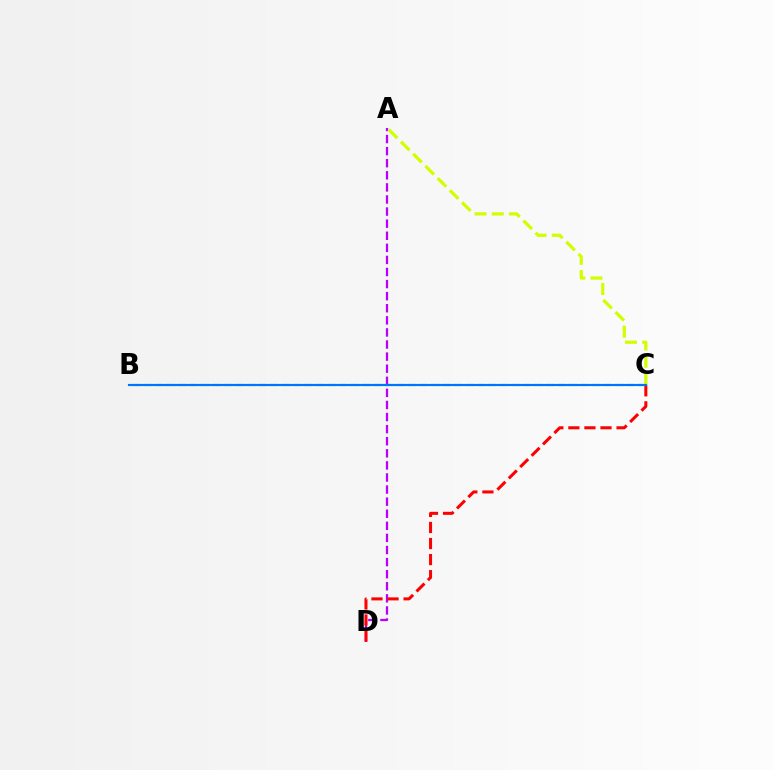{('A', 'D'): [{'color': '#b900ff', 'line_style': 'dashed', 'thickness': 1.64}], ('A', 'C'): [{'color': '#d1ff00', 'line_style': 'dashed', 'thickness': 2.34}], ('C', 'D'): [{'color': '#ff0000', 'line_style': 'dashed', 'thickness': 2.18}], ('B', 'C'): [{'color': '#00ff5c', 'line_style': 'dashed', 'thickness': 1.56}, {'color': '#0074ff', 'line_style': 'solid', 'thickness': 1.55}]}